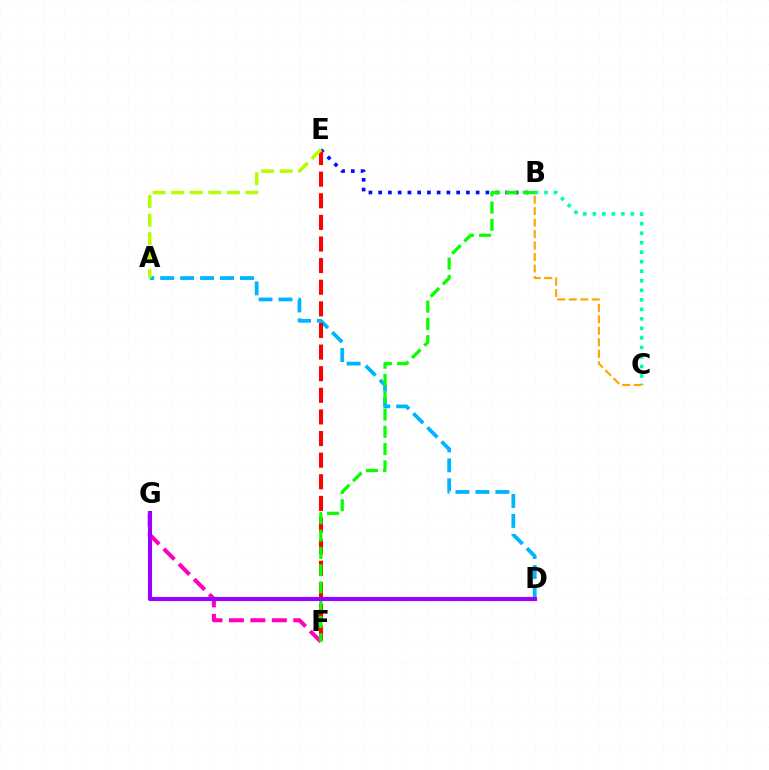{('B', 'C'): [{'color': '#00ff9d', 'line_style': 'dotted', 'thickness': 2.59}, {'color': '#ffa500', 'line_style': 'dashed', 'thickness': 1.56}], ('B', 'E'): [{'color': '#0010ff', 'line_style': 'dotted', 'thickness': 2.65}], ('A', 'D'): [{'color': '#00b5ff', 'line_style': 'dashed', 'thickness': 2.71}], ('E', 'F'): [{'color': '#ff0000', 'line_style': 'dashed', 'thickness': 2.94}], ('A', 'E'): [{'color': '#b3ff00', 'line_style': 'dashed', 'thickness': 2.52}], ('F', 'G'): [{'color': '#ff00bd', 'line_style': 'dashed', 'thickness': 2.91}], ('B', 'F'): [{'color': '#08ff00', 'line_style': 'dashed', 'thickness': 2.35}], ('D', 'G'): [{'color': '#9b00ff', 'line_style': 'solid', 'thickness': 2.96}]}